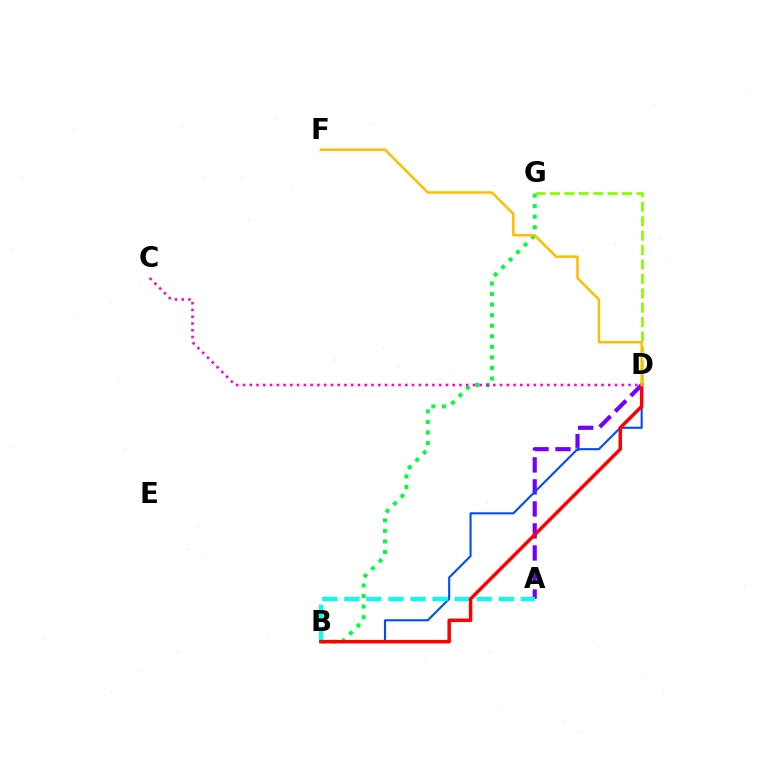{('A', 'D'): [{'color': '#7200ff', 'line_style': 'dashed', 'thickness': 2.99}], ('B', 'G'): [{'color': '#00ff39', 'line_style': 'dotted', 'thickness': 2.87}], ('B', 'D'): [{'color': '#004bff', 'line_style': 'solid', 'thickness': 1.51}, {'color': '#ff0000', 'line_style': 'solid', 'thickness': 2.5}], ('A', 'B'): [{'color': '#00fff6', 'line_style': 'dashed', 'thickness': 3.0}], ('D', 'G'): [{'color': '#84ff00', 'line_style': 'dashed', 'thickness': 1.96}], ('C', 'D'): [{'color': '#ff00cf', 'line_style': 'dotted', 'thickness': 1.84}], ('D', 'F'): [{'color': '#ffbd00', 'line_style': 'solid', 'thickness': 1.79}]}